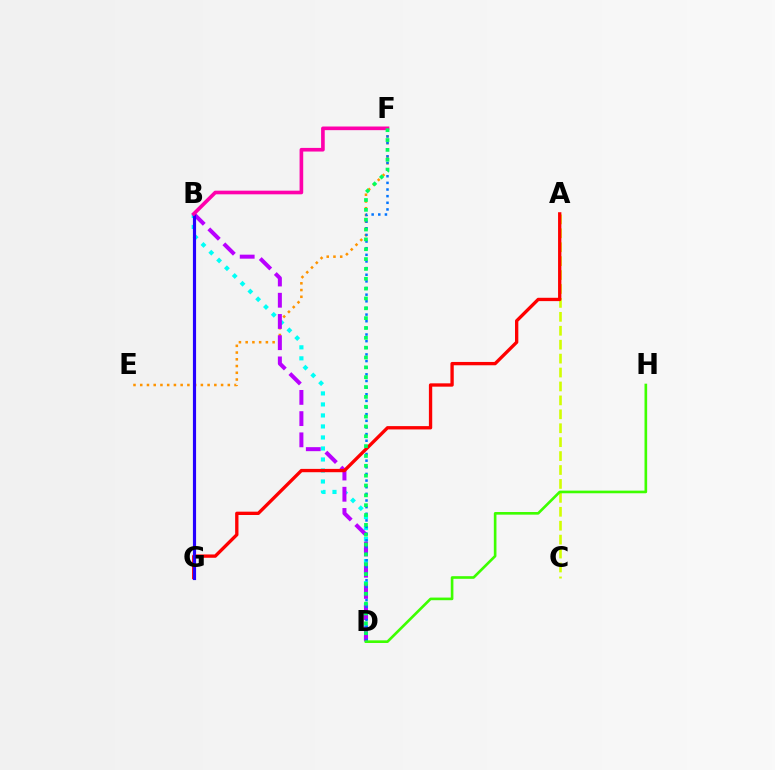{('B', 'D'): [{'color': '#00fff6', 'line_style': 'dotted', 'thickness': 2.99}, {'color': '#b900ff', 'line_style': 'dashed', 'thickness': 2.88}], ('E', 'F'): [{'color': '#ff9400', 'line_style': 'dotted', 'thickness': 1.83}], ('A', 'C'): [{'color': '#d1ff00', 'line_style': 'dashed', 'thickness': 1.89}], ('D', 'F'): [{'color': '#0074ff', 'line_style': 'dotted', 'thickness': 1.8}, {'color': '#00ff5c', 'line_style': 'dotted', 'thickness': 2.67}], ('A', 'G'): [{'color': '#ff0000', 'line_style': 'solid', 'thickness': 2.4}], ('B', 'G'): [{'color': '#2500ff', 'line_style': 'solid', 'thickness': 2.28}], ('D', 'H'): [{'color': '#3dff00', 'line_style': 'solid', 'thickness': 1.9}], ('B', 'F'): [{'color': '#ff00ac', 'line_style': 'solid', 'thickness': 2.62}]}